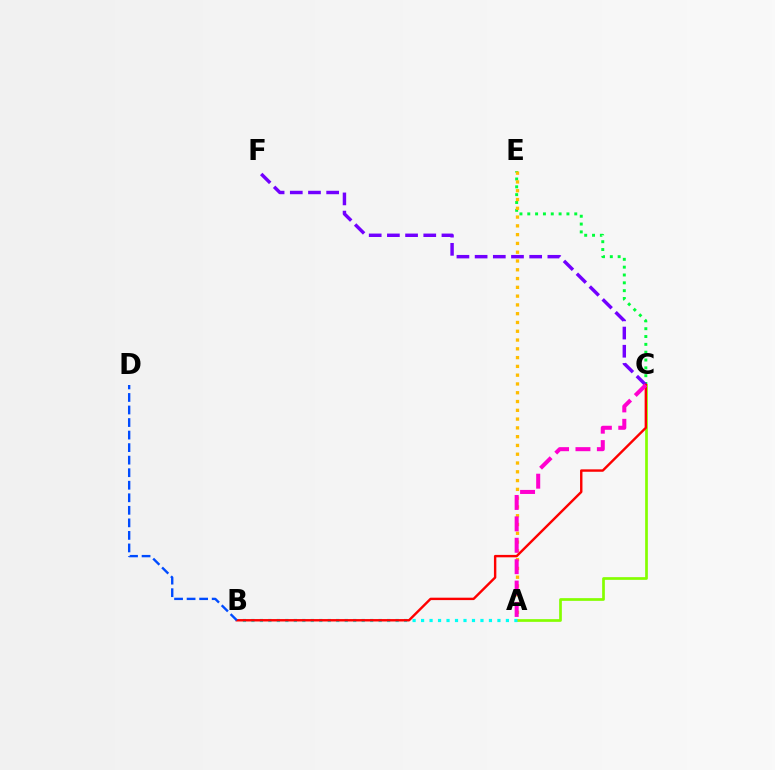{('C', 'E'): [{'color': '#00ff39', 'line_style': 'dotted', 'thickness': 2.13}], ('A', 'C'): [{'color': '#84ff00', 'line_style': 'solid', 'thickness': 1.94}, {'color': '#ff00cf', 'line_style': 'dashed', 'thickness': 2.91}], ('A', 'E'): [{'color': '#ffbd00', 'line_style': 'dotted', 'thickness': 2.39}], ('A', 'B'): [{'color': '#00fff6', 'line_style': 'dotted', 'thickness': 2.3}], ('C', 'F'): [{'color': '#7200ff', 'line_style': 'dashed', 'thickness': 2.47}], ('B', 'C'): [{'color': '#ff0000', 'line_style': 'solid', 'thickness': 1.74}], ('B', 'D'): [{'color': '#004bff', 'line_style': 'dashed', 'thickness': 1.7}]}